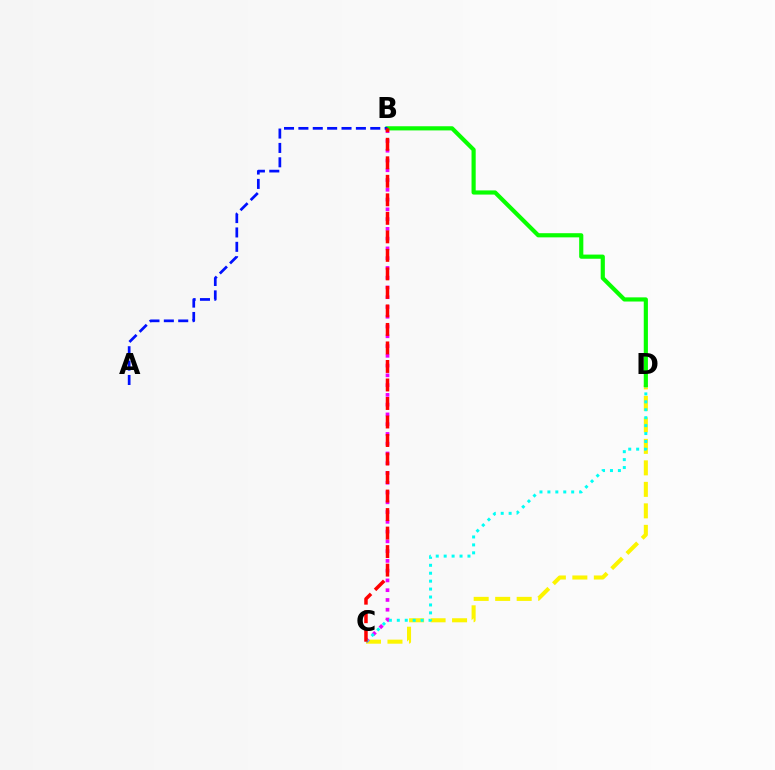{('C', 'D'): [{'color': '#fcf500', 'line_style': 'dashed', 'thickness': 2.92}, {'color': '#00fff6', 'line_style': 'dotted', 'thickness': 2.15}], ('B', 'C'): [{'color': '#ee00ff', 'line_style': 'dotted', 'thickness': 2.65}, {'color': '#ff0000', 'line_style': 'dashed', 'thickness': 2.52}], ('B', 'D'): [{'color': '#08ff00', 'line_style': 'solid', 'thickness': 3.0}], ('A', 'B'): [{'color': '#0010ff', 'line_style': 'dashed', 'thickness': 1.95}]}